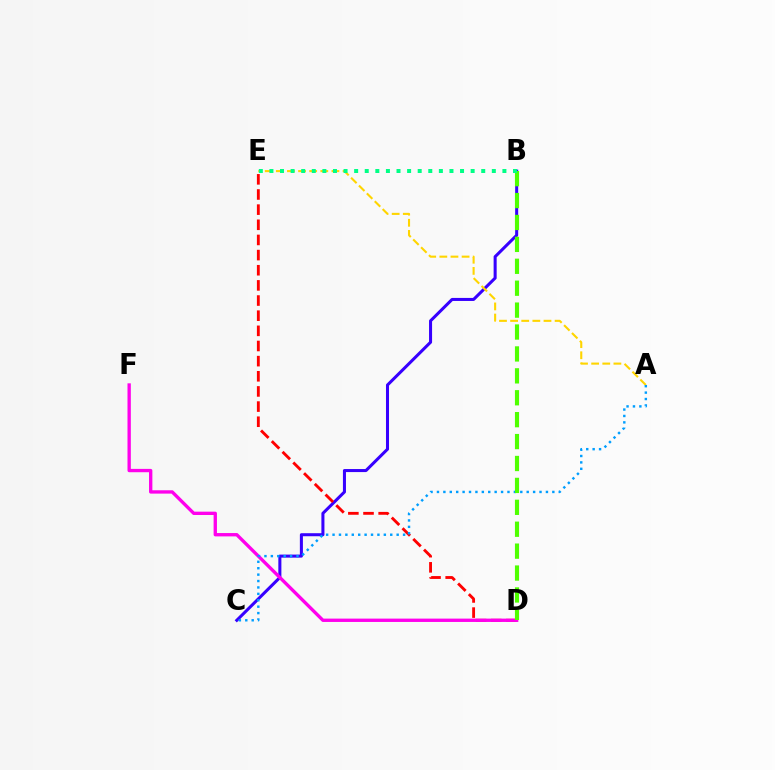{('B', 'C'): [{'color': '#3700ff', 'line_style': 'solid', 'thickness': 2.19}], ('A', 'E'): [{'color': '#ffd500', 'line_style': 'dashed', 'thickness': 1.51}], ('D', 'E'): [{'color': '#ff0000', 'line_style': 'dashed', 'thickness': 2.06}], ('D', 'F'): [{'color': '#ff00ed', 'line_style': 'solid', 'thickness': 2.41}], ('A', 'C'): [{'color': '#009eff', 'line_style': 'dotted', 'thickness': 1.74}], ('B', 'D'): [{'color': '#4fff00', 'line_style': 'dashed', 'thickness': 2.98}], ('B', 'E'): [{'color': '#00ff86', 'line_style': 'dotted', 'thickness': 2.88}]}